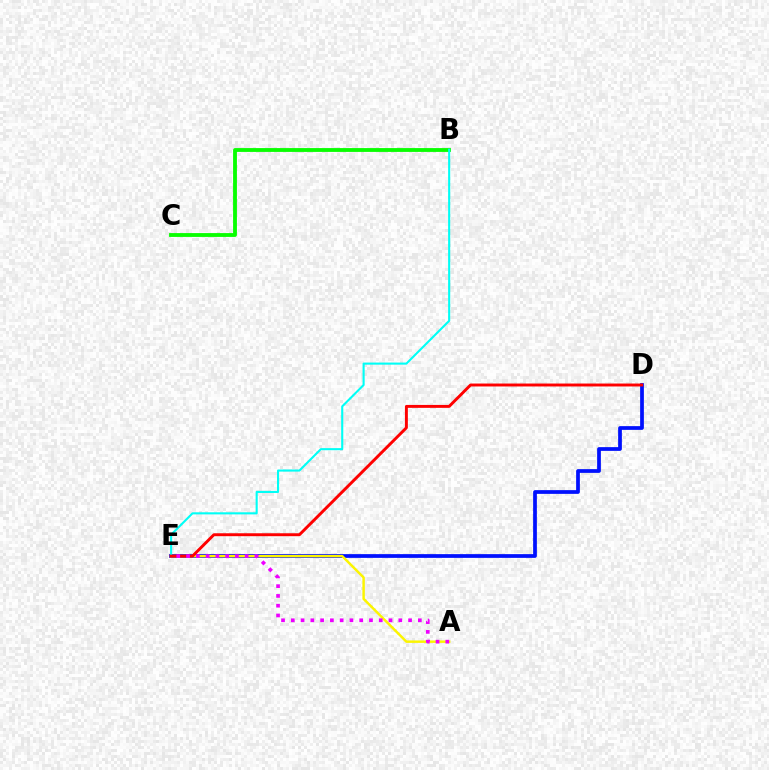{('D', 'E'): [{'color': '#0010ff', 'line_style': 'solid', 'thickness': 2.69}, {'color': '#ff0000', 'line_style': 'solid', 'thickness': 2.11}], ('B', 'C'): [{'color': '#08ff00', 'line_style': 'solid', 'thickness': 2.76}], ('A', 'E'): [{'color': '#fcf500', 'line_style': 'solid', 'thickness': 1.77}, {'color': '#ee00ff', 'line_style': 'dotted', 'thickness': 2.66}], ('B', 'E'): [{'color': '#00fff6', 'line_style': 'solid', 'thickness': 1.51}]}